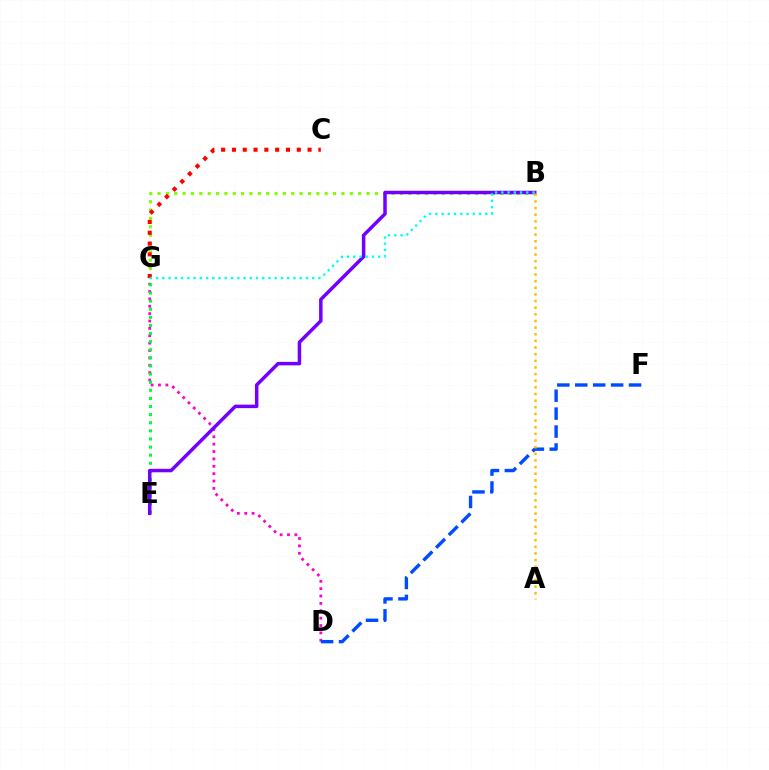{('D', 'G'): [{'color': '#ff00cf', 'line_style': 'dotted', 'thickness': 2.0}], ('E', 'G'): [{'color': '#00ff39', 'line_style': 'dotted', 'thickness': 2.2}], ('B', 'G'): [{'color': '#84ff00', 'line_style': 'dotted', 'thickness': 2.27}, {'color': '#00fff6', 'line_style': 'dotted', 'thickness': 1.7}], ('C', 'G'): [{'color': '#ff0000', 'line_style': 'dotted', 'thickness': 2.94}], ('B', 'E'): [{'color': '#7200ff', 'line_style': 'solid', 'thickness': 2.51}], ('D', 'F'): [{'color': '#004bff', 'line_style': 'dashed', 'thickness': 2.44}], ('A', 'B'): [{'color': '#ffbd00', 'line_style': 'dotted', 'thickness': 1.8}]}